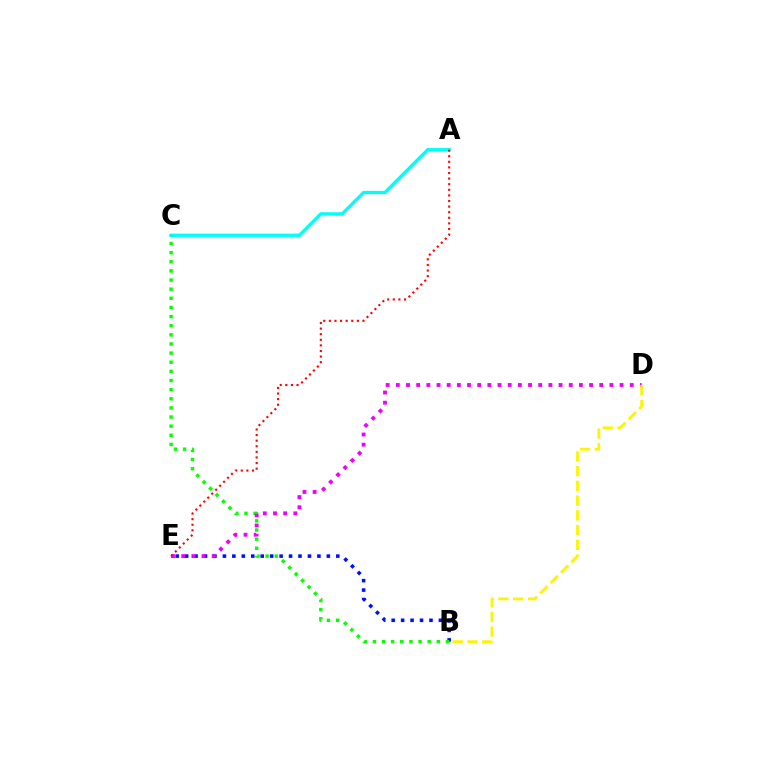{('A', 'C'): [{'color': '#00fff6', 'line_style': 'solid', 'thickness': 2.4}], ('B', 'E'): [{'color': '#0010ff', 'line_style': 'dotted', 'thickness': 2.57}], ('B', 'C'): [{'color': '#08ff00', 'line_style': 'dotted', 'thickness': 2.48}], ('D', 'E'): [{'color': '#ee00ff', 'line_style': 'dotted', 'thickness': 2.76}], ('A', 'E'): [{'color': '#ff0000', 'line_style': 'dotted', 'thickness': 1.52}], ('B', 'D'): [{'color': '#fcf500', 'line_style': 'dashed', 'thickness': 2.0}]}